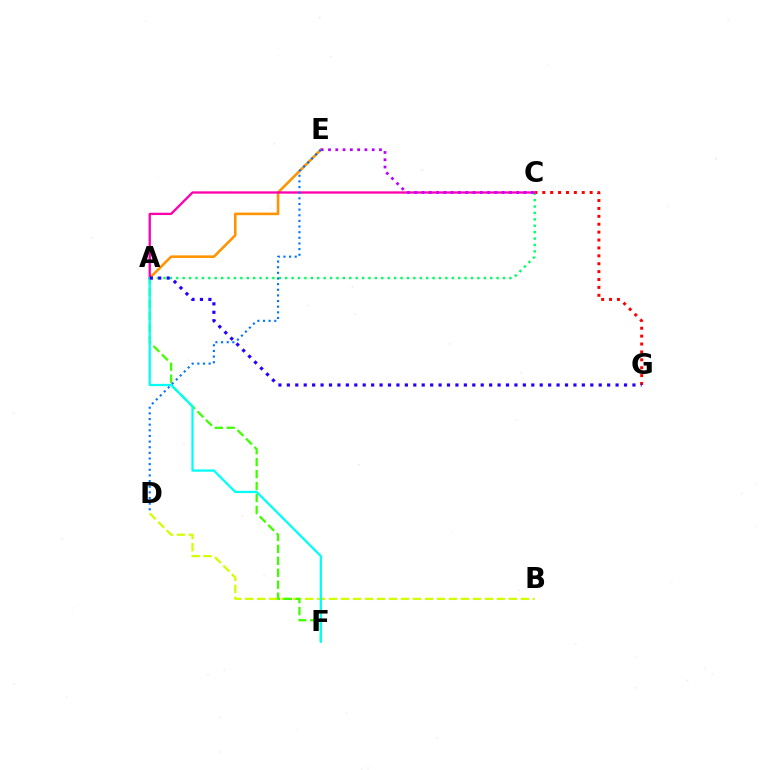{('A', 'E'): [{'color': '#ff9400', 'line_style': 'solid', 'thickness': 1.86}], ('C', 'G'): [{'color': '#ff0000', 'line_style': 'dotted', 'thickness': 2.15}], ('B', 'D'): [{'color': '#d1ff00', 'line_style': 'dashed', 'thickness': 1.63}], ('A', 'C'): [{'color': '#00ff5c', 'line_style': 'dotted', 'thickness': 1.74}, {'color': '#ff00ac', 'line_style': 'solid', 'thickness': 1.67}], ('A', 'F'): [{'color': '#3dff00', 'line_style': 'dashed', 'thickness': 1.62}, {'color': '#00fff6', 'line_style': 'solid', 'thickness': 1.63}], ('C', 'E'): [{'color': '#b900ff', 'line_style': 'dotted', 'thickness': 1.98}], ('A', 'G'): [{'color': '#2500ff', 'line_style': 'dotted', 'thickness': 2.29}], ('D', 'E'): [{'color': '#0074ff', 'line_style': 'dotted', 'thickness': 1.53}]}